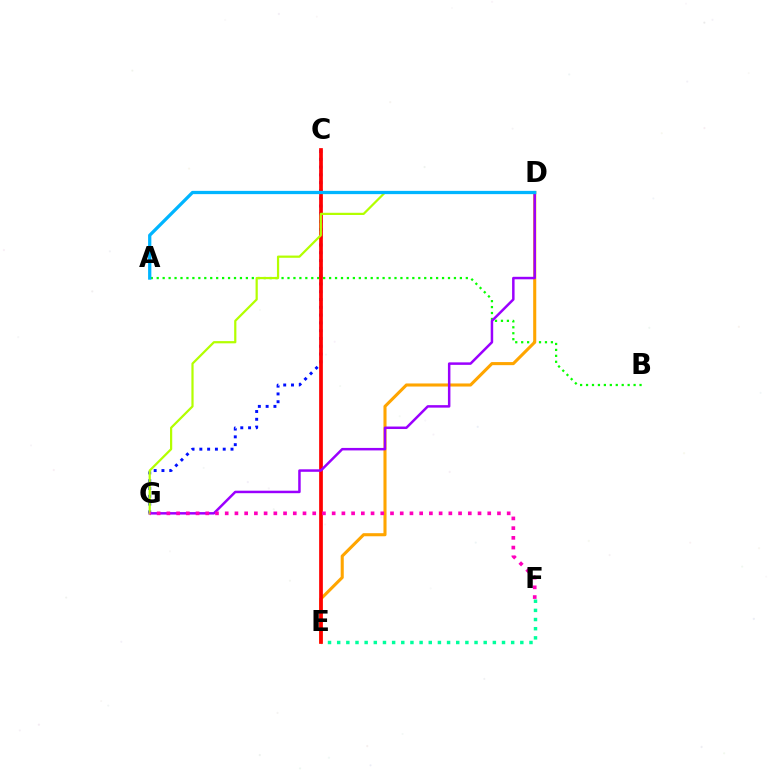{('A', 'B'): [{'color': '#08ff00', 'line_style': 'dotted', 'thickness': 1.62}], ('E', 'F'): [{'color': '#00ff9d', 'line_style': 'dotted', 'thickness': 2.49}], ('C', 'G'): [{'color': '#0010ff', 'line_style': 'dotted', 'thickness': 2.12}], ('D', 'E'): [{'color': '#ffa500', 'line_style': 'solid', 'thickness': 2.22}], ('C', 'E'): [{'color': '#ff0000', 'line_style': 'solid', 'thickness': 2.68}], ('D', 'G'): [{'color': '#9b00ff', 'line_style': 'solid', 'thickness': 1.8}, {'color': '#b3ff00', 'line_style': 'solid', 'thickness': 1.6}], ('A', 'D'): [{'color': '#00b5ff', 'line_style': 'solid', 'thickness': 2.35}], ('F', 'G'): [{'color': '#ff00bd', 'line_style': 'dotted', 'thickness': 2.64}]}